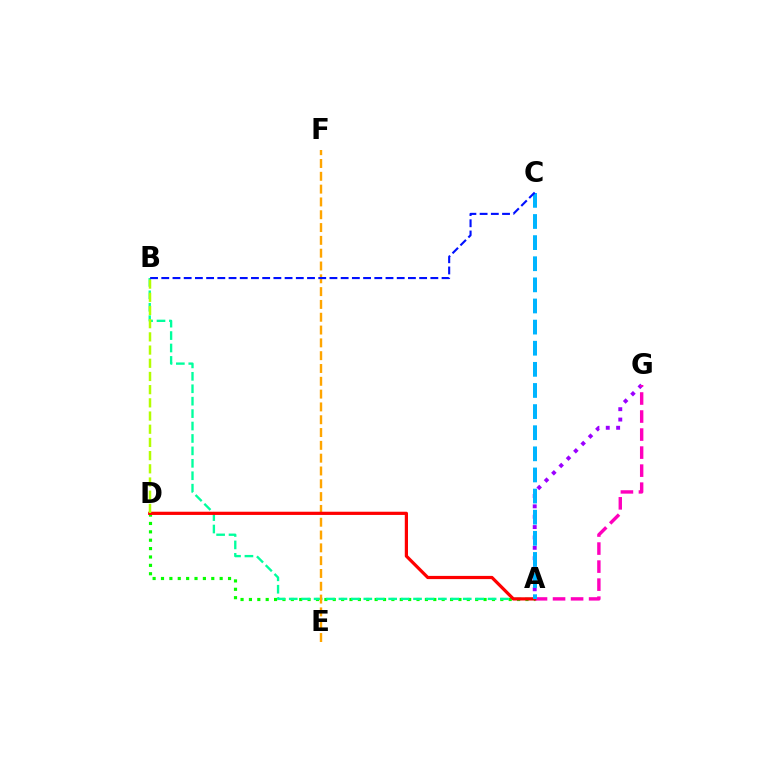{('A', 'D'): [{'color': '#08ff00', 'line_style': 'dotted', 'thickness': 2.28}, {'color': '#ff0000', 'line_style': 'solid', 'thickness': 2.31}], ('A', 'G'): [{'color': '#9b00ff', 'line_style': 'dotted', 'thickness': 2.82}, {'color': '#ff00bd', 'line_style': 'dashed', 'thickness': 2.45}], ('A', 'B'): [{'color': '#00ff9d', 'line_style': 'dashed', 'thickness': 1.69}], ('E', 'F'): [{'color': '#ffa500', 'line_style': 'dashed', 'thickness': 1.74}], ('B', 'D'): [{'color': '#b3ff00', 'line_style': 'dashed', 'thickness': 1.79}], ('A', 'C'): [{'color': '#00b5ff', 'line_style': 'dashed', 'thickness': 2.87}], ('B', 'C'): [{'color': '#0010ff', 'line_style': 'dashed', 'thickness': 1.52}]}